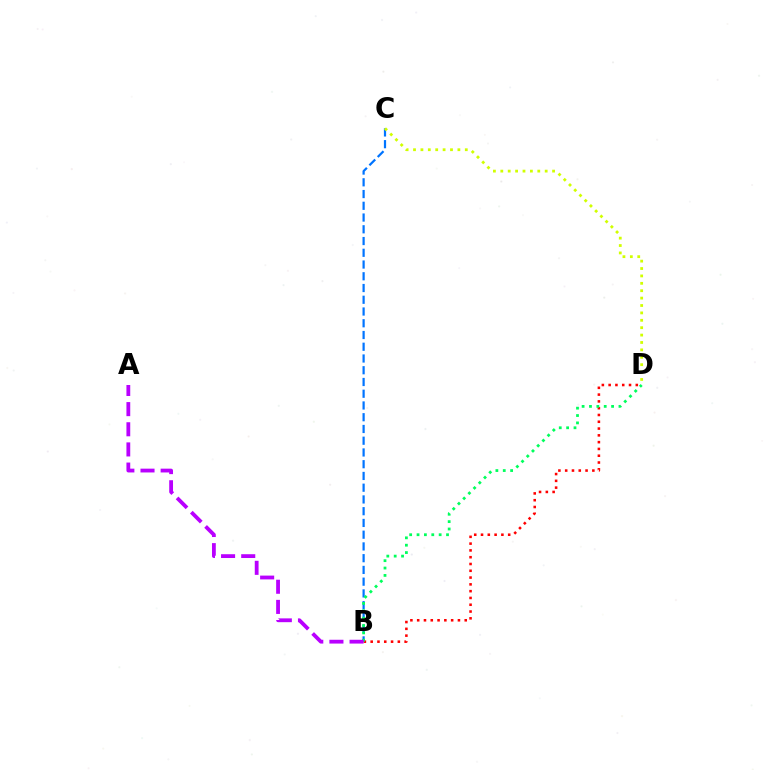{('B', 'C'): [{'color': '#0074ff', 'line_style': 'dashed', 'thickness': 1.6}], ('B', 'D'): [{'color': '#ff0000', 'line_style': 'dotted', 'thickness': 1.84}, {'color': '#00ff5c', 'line_style': 'dotted', 'thickness': 2.0}], ('C', 'D'): [{'color': '#d1ff00', 'line_style': 'dotted', 'thickness': 2.01}], ('A', 'B'): [{'color': '#b900ff', 'line_style': 'dashed', 'thickness': 2.74}]}